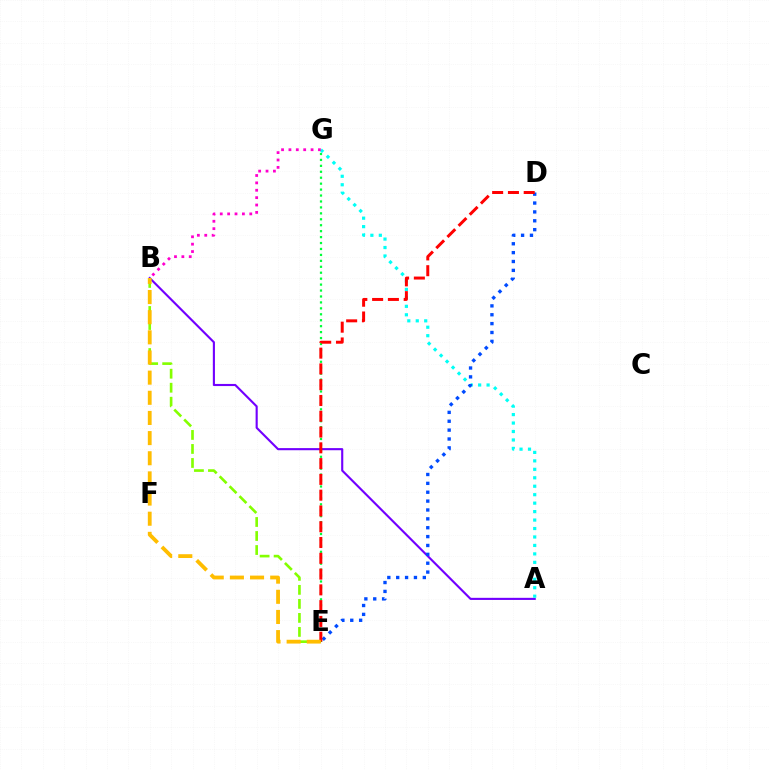{('A', 'B'): [{'color': '#7200ff', 'line_style': 'solid', 'thickness': 1.53}], ('E', 'G'): [{'color': '#00ff39', 'line_style': 'dotted', 'thickness': 1.61}], ('A', 'G'): [{'color': '#00fff6', 'line_style': 'dotted', 'thickness': 2.3}], ('D', 'E'): [{'color': '#004bff', 'line_style': 'dotted', 'thickness': 2.41}, {'color': '#ff0000', 'line_style': 'dashed', 'thickness': 2.14}], ('B', 'E'): [{'color': '#84ff00', 'line_style': 'dashed', 'thickness': 1.9}, {'color': '#ffbd00', 'line_style': 'dashed', 'thickness': 2.74}], ('B', 'G'): [{'color': '#ff00cf', 'line_style': 'dotted', 'thickness': 2.01}]}